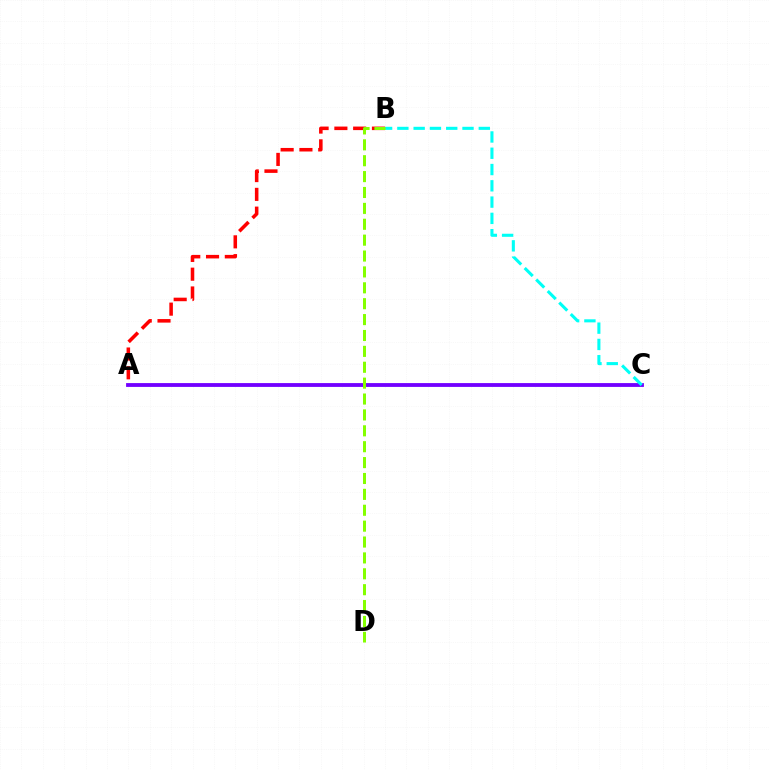{('A', 'B'): [{'color': '#ff0000', 'line_style': 'dashed', 'thickness': 2.55}], ('A', 'C'): [{'color': '#7200ff', 'line_style': 'solid', 'thickness': 2.75}], ('B', 'C'): [{'color': '#00fff6', 'line_style': 'dashed', 'thickness': 2.21}], ('B', 'D'): [{'color': '#84ff00', 'line_style': 'dashed', 'thickness': 2.16}]}